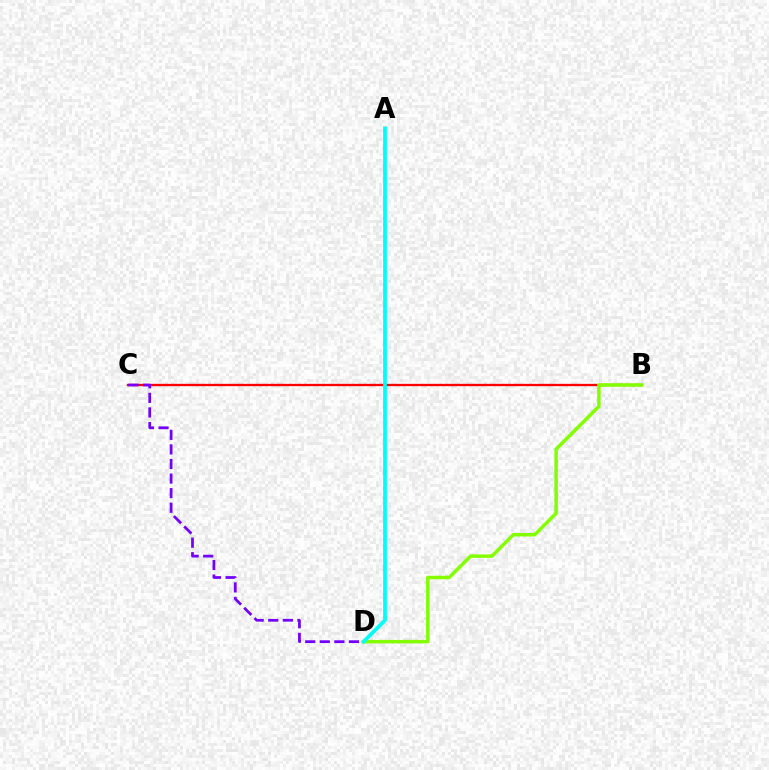{('B', 'C'): [{'color': '#ff0000', 'line_style': 'solid', 'thickness': 1.68}], ('B', 'D'): [{'color': '#84ff00', 'line_style': 'solid', 'thickness': 2.51}], ('C', 'D'): [{'color': '#7200ff', 'line_style': 'dashed', 'thickness': 1.98}], ('A', 'D'): [{'color': '#00fff6', 'line_style': 'solid', 'thickness': 2.7}]}